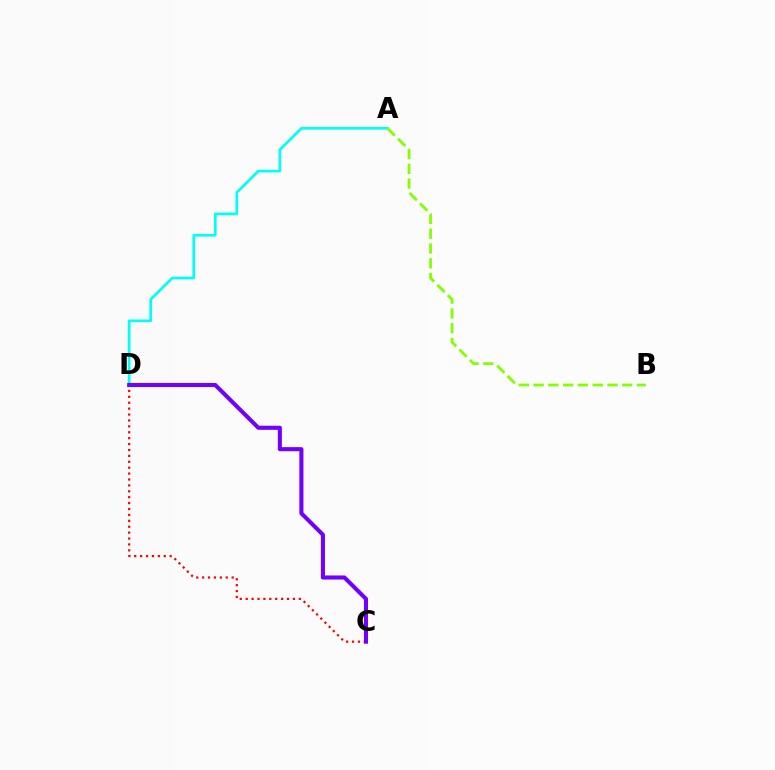{('A', 'D'): [{'color': '#00fff6', 'line_style': 'solid', 'thickness': 1.93}], ('C', 'D'): [{'color': '#ff0000', 'line_style': 'dotted', 'thickness': 1.6}, {'color': '#7200ff', 'line_style': 'solid', 'thickness': 2.94}], ('A', 'B'): [{'color': '#84ff00', 'line_style': 'dashed', 'thickness': 2.01}]}